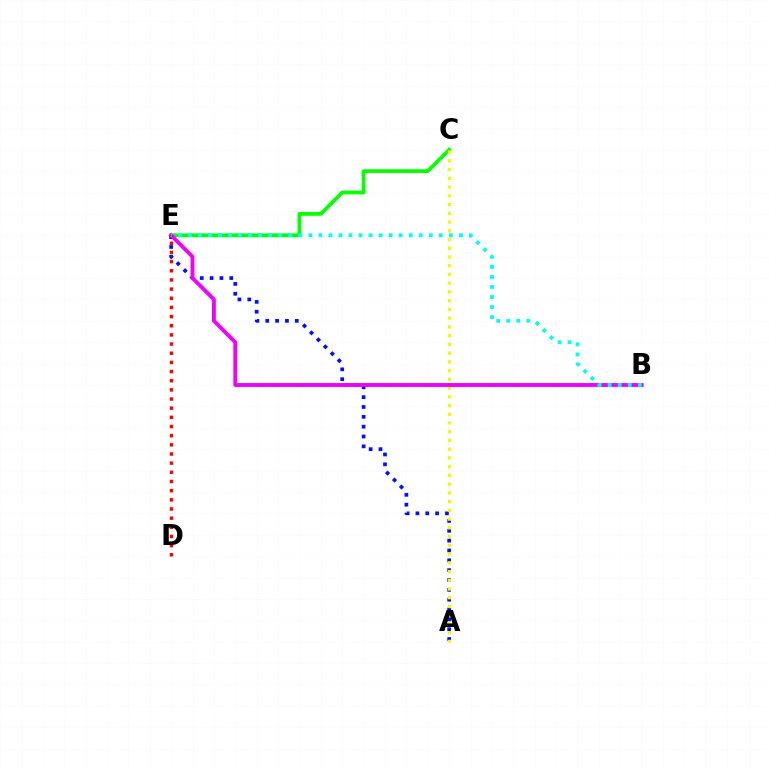{('C', 'E'): [{'color': '#08ff00', 'line_style': 'solid', 'thickness': 2.73}], ('A', 'E'): [{'color': '#0010ff', 'line_style': 'dotted', 'thickness': 2.67}], ('A', 'C'): [{'color': '#fcf500', 'line_style': 'dotted', 'thickness': 2.37}], ('B', 'E'): [{'color': '#ee00ff', 'line_style': 'solid', 'thickness': 2.79}, {'color': '#00fff6', 'line_style': 'dotted', 'thickness': 2.73}], ('D', 'E'): [{'color': '#ff0000', 'line_style': 'dotted', 'thickness': 2.49}]}